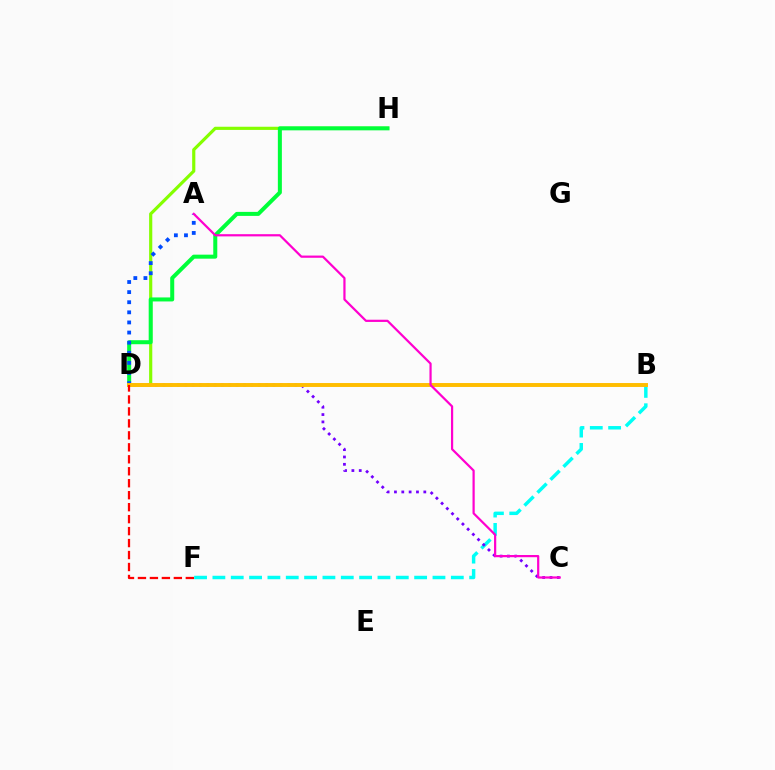{('D', 'H'): [{'color': '#84ff00', 'line_style': 'solid', 'thickness': 2.28}, {'color': '#00ff39', 'line_style': 'solid', 'thickness': 2.89}], ('B', 'F'): [{'color': '#00fff6', 'line_style': 'dashed', 'thickness': 2.49}], ('C', 'D'): [{'color': '#7200ff', 'line_style': 'dotted', 'thickness': 1.99}], ('A', 'D'): [{'color': '#004bff', 'line_style': 'dotted', 'thickness': 2.75}], ('B', 'D'): [{'color': '#ffbd00', 'line_style': 'solid', 'thickness': 2.83}], ('A', 'C'): [{'color': '#ff00cf', 'line_style': 'solid', 'thickness': 1.59}], ('D', 'F'): [{'color': '#ff0000', 'line_style': 'dashed', 'thickness': 1.63}]}